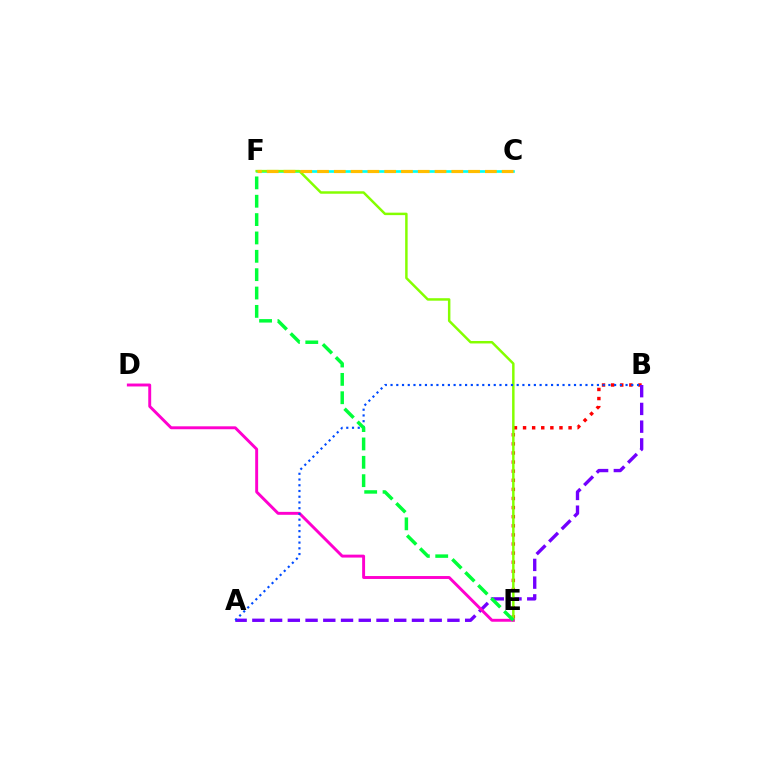{('B', 'E'): [{'color': '#ff0000', 'line_style': 'dotted', 'thickness': 2.47}], ('A', 'B'): [{'color': '#7200ff', 'line_style': 'dashed', 'thickness': 2.41}, {'color': '#004bff', 'line_style': 'dotted', 'thickness': 1.56}], ('C', 'F'): [{'color': '#00fff6', 'line_style': 'solid', 'thickness': 1.91}, {'color': '#ffbd00', 'line_style': 'dashed', 'thickness': 2.28}], ('E', 'F'): [{'color': '#84ff00', 'line_style': 'solid', 'thickness': 1.78}, {'color': '#00ff39', 'line_style': 'dashed', 'thickness': 2.49}], ('D', 'E'): [{'color': '#ff00cf', 'line_style': 'solid', 'thickness': 2.1}]}